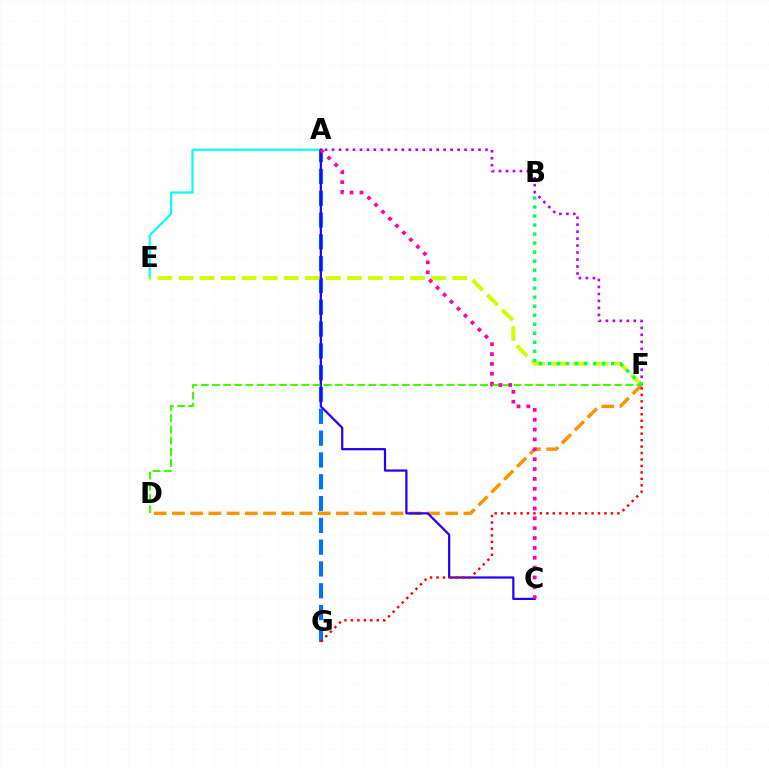{('A', 'F'): [{'color': '#b900ff', 'line_style': 'dotted', 'thickness': 1.89}], ('A', 'E'): [{'color': '#00fff6', 'line_style': 'solid', 'thickness': 1.56}], ('D', 'F'): [{'color': '#ff9400', 'line_style': 'dashed', 'thickness': 2.47}, {'color': '#3dff00', 'line_style': 'dashed', 'thickness': 1.52}], ('A', 'G'): [{'color': '#0074ff', 'line_style': 'dashed', 'thickness': 2.96}], ('E', 'F'): [{'color': '#d1ff00', 'line_style': 'dashed', 'thickness': 2.86}], ('A', 'C'): [{'color': '#2500ff', 'line_style': 'solid', 'thickness': 1.61}, {'color': '#ff00ac', 'line_style': 'dotted', 'thickness': 2.68}], ('F', 'G'): [{'color': '#ff0000', 'line_style': 'dotted', 'thickness': 1.75}], ('B', 'F'): [{'color': '#00ff5c', 'line_style': 'dotted', 'thickness': 2.45}]}